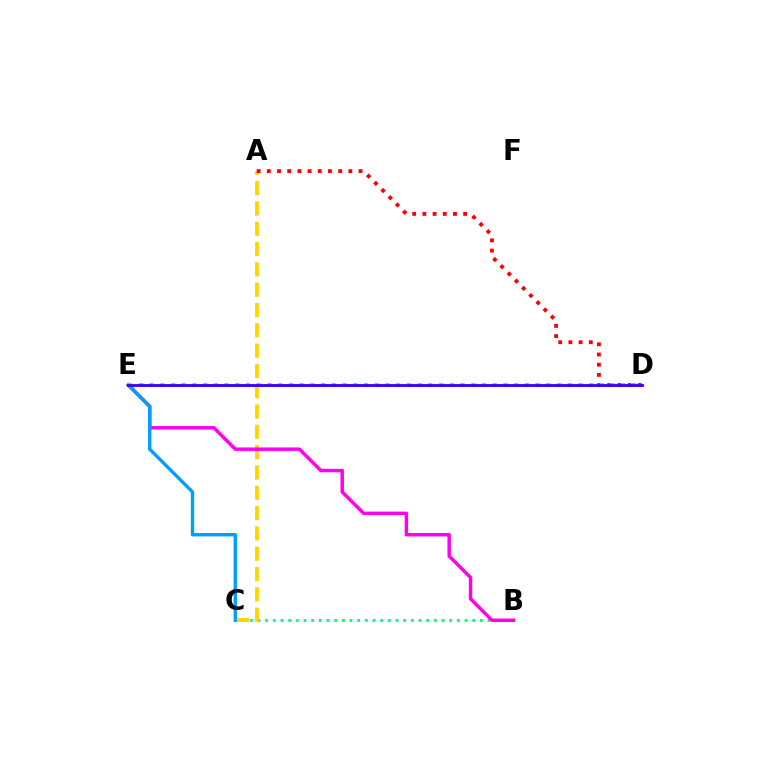{('B', 'C'): [{'color': '#00ff86', 'line_style': 'dotted', 'thickness': 2.08}], ('A', 'C'): [{'color': '#ffd500', 'line_style': 'dashed', 'thickness': 2.76}], ('B', 'E'): [{'color': '#ff00ed', 'line_style': 'solid', 'thickness': 2.48}], ('A', 'D'): [{'color': '#ff0000', 'line_style': 'dotted', 'thickness': 2.77}], ('C', 'E'): [{'color': '#009eff', 'line_style': 'solid', 'thickness': 2.42}], ('D', 'E'): [{'color': '#4fff00', 'line_style': 'dotted', 'thickness': 2.91}, {'color': '#3700ff', 'line_style': 'solid', 'thickness': 2.04}]}